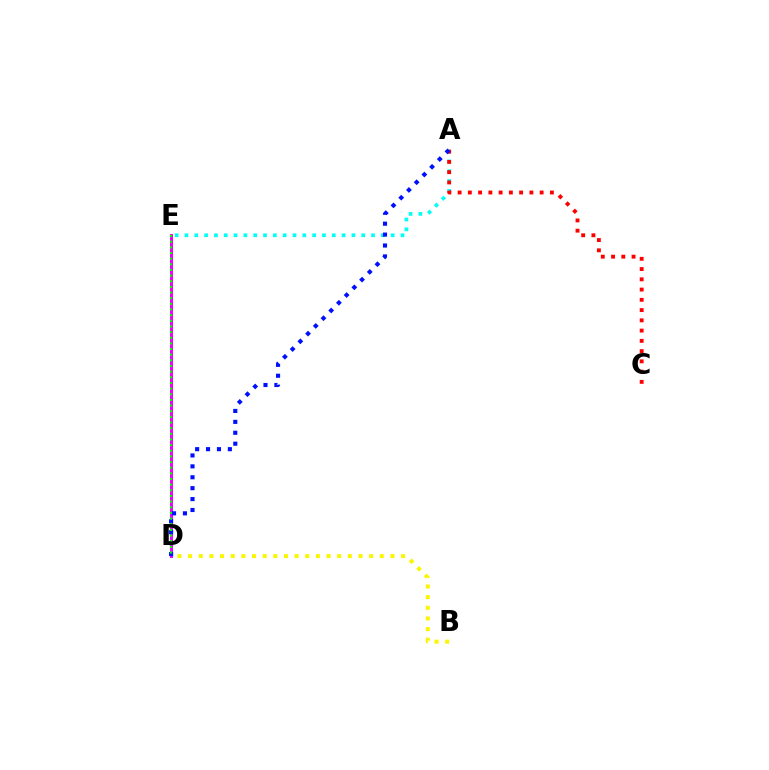{('A', 'E'): [{'color': '#00fff6', 'line_style': 'dotted', 'thickness': 2.67}], ('D', 'E'): [{'color': '#ee00ff', 'line_style': 'solid', 'thickness': 2.14}, {'color': '#08ff00', 'line_style': 'dotted', 'thickness': 1.54}], ('A', 'C'): [{'color': '#ff0000', 'line_style': 'dotted', 'thickness': 2.79}], ('A', 'D'): [{'color': '#0010ff', 'line_style': 'dotted', 'thickness': 2.96}], ('B', 'D'): [{'color': '#fcf500', 'line_style': 'dotted', 'thickness': 2.89}]}